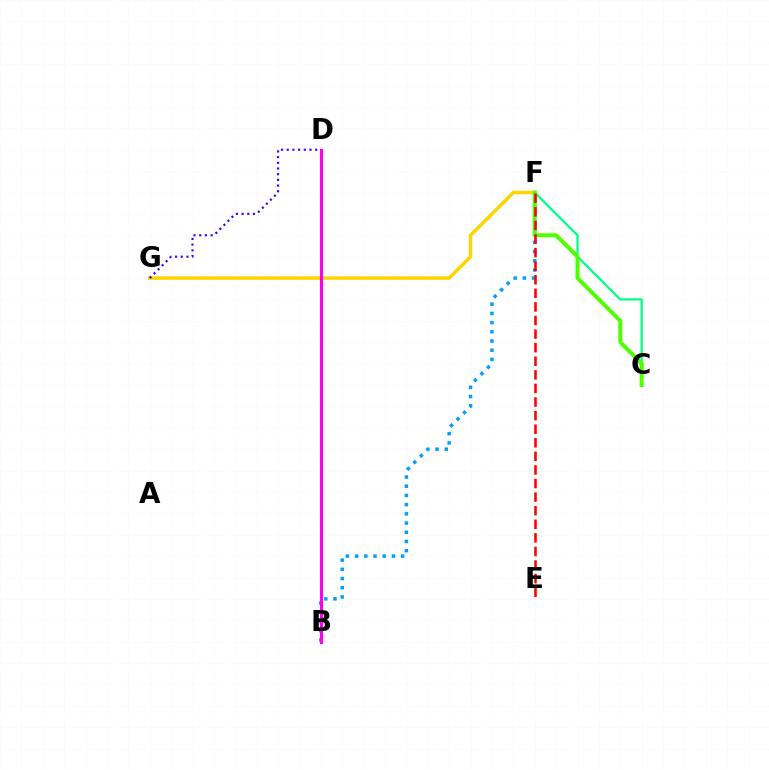{('B', 'F'): [{'color': '#009eff', 'line_style': 'dotted', 'thickness': 2.5}], ('F', 'G'): [{'color': '#ffd500', 'line_style': 'solid', 'thickness': 2.53}], ('C', 'F'): [{'color': '#00ff86', 'line_style': 'solid', 'thickness': 1.61}, {'color': '#4fff00', 'line_style': 'solid', 'thickness': 2.86}], ('B', 'D'): [{'color': '#ff00ed', 'line_style': 'solid', 'thickness': 2.24}], ('D', 'G'): [{'color': '#3700ff', 'line_style': 'dotted', 'thickness': 1.55}], ('E', 'F'): [{'color': '#ff0000', 'line_style': 'dashed', 'thickness': 1.85}]}